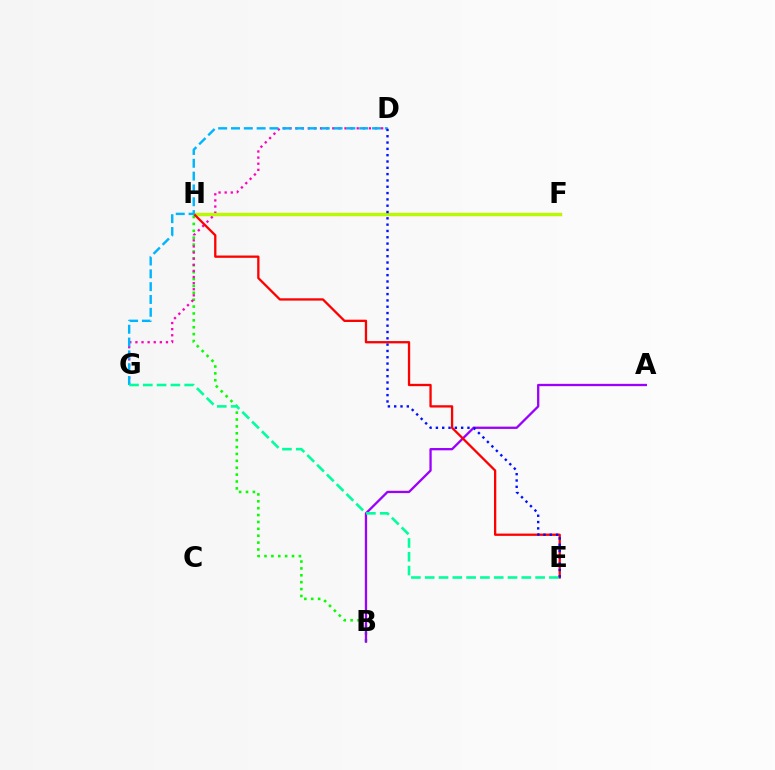{('B', 'H'): [{'color': '#08ff00', 'line_style': 'dotted', 'thickness': 1.87}], ('F', 'H'): [{'color': '#ffa500', 'line_style': 'solid', 'thickness': 2.39}, {'color': '#b3ff00', 'line_style': 'solid', 'thickness': 2.07}], ('D', 'G'): [{'color': '#ff00bd', 'line_style': 'dotted', 'thickness': 1.66}, {'color': '#00b5ff', 'line_style': 'dashed', 'thickness': 1.74}], ('A', 'B'): [{'color': '#9b00ff', 'line_style': 'solid', 'thickness': 1.65}], ('E', 'H'): [{'color': '#ff0000', 'line_style': 'solid', 'thickness': 1.66}], ('E', 'G'): [{'color': '#00ff9d', 'line_style': 'dashed', 'thickness': 1.87}], ('D', 'E'): [{'color': '#0010ff', 'line_style': 'dotted', 'thickness': 1.72}]}